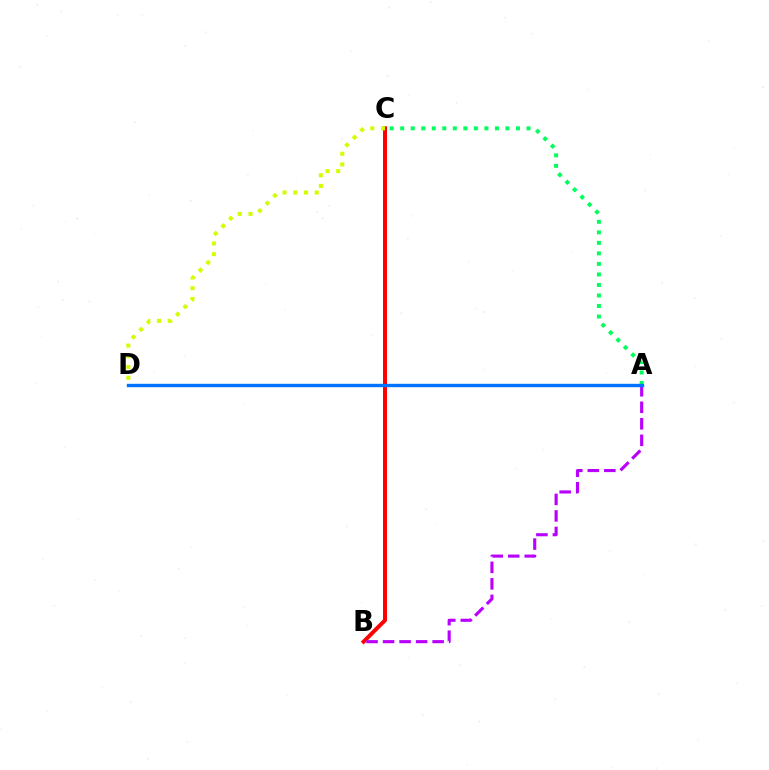{('B', 'C'): [{'color': '#ff0000', 'line_style': 'solid', 'thickness': 2.87}], ('A', 'C'): [{'color': '#00ff5c', 'line_style': 'dotted', 'thickness': 2.86}], ('A', 'B'): [{'color': '#b900ff', 'line_style': 'dashed', 'thickness': 2.24}], ('A', 'D'): [{'color': '#0074ff', 'line_style': 'solid', 'thickness': 2.43}], ('C', 'D'): [{'color': '#d1ff00', 'line_style': 'dotted', 'thickness': 2.91}]}